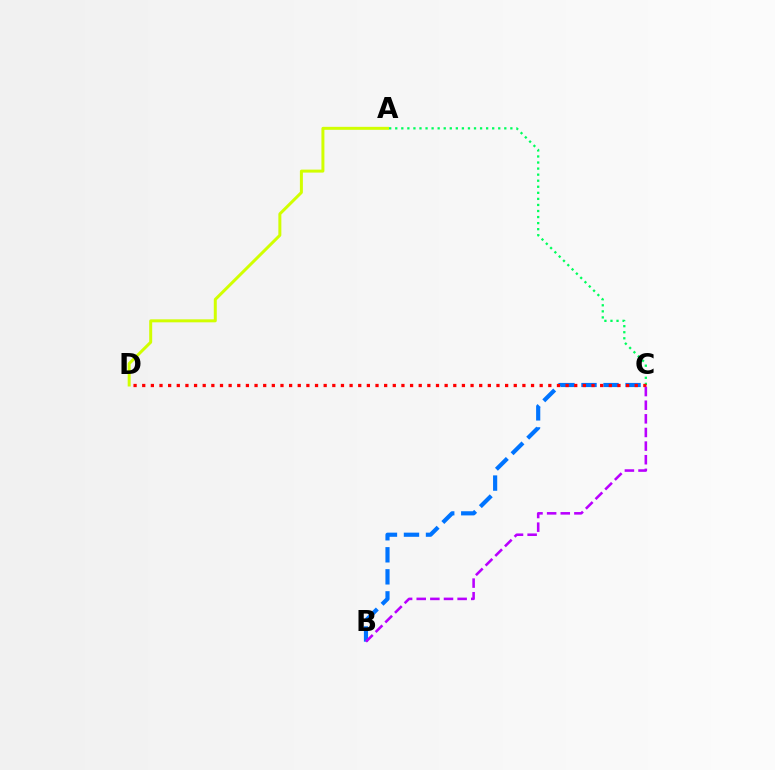{('B', 'C'): [{'color': '#0074ff', 'line_style': 'dashed', 'thickness': 2.99}, {'color': '#b900ff', 'line_style': 'dashed', 'thickness': 1.85}], ('A', 'C'): [{'color': '#00ff5c', 'line_style': 'dotted', 'thickness': 1.65}], ('C', 'D'): [{'color': '#ff0000', 'line_style': 'dotted', 'thickness': 2.35}], ('A', 'D'): [{'color': '#d1ff00', 'line_style': 'solid', 'thickness': 2.15}]}